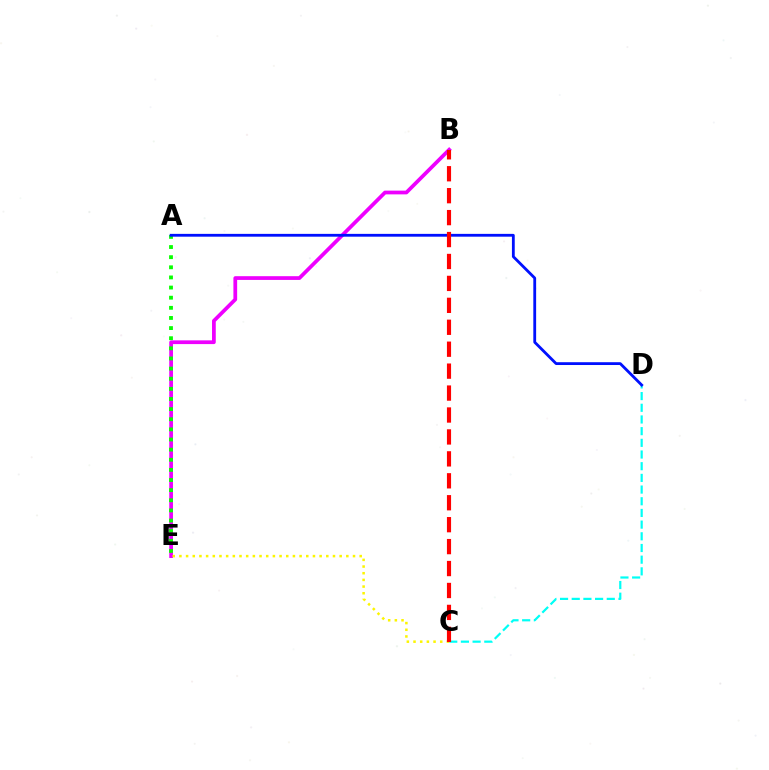{('B', 'E'): [{'color': '#ee00ff', 'line_style': 'solid', 'thickness': 2.69}], ('A', 'E'): [{'color': '#08ff00', 'line_style': 'dotted', 'thickness': 2.75}], ('C', 'D'): [{'color': '#00fff6', 'line_style': 'dashed', 'thickness': 1.59}], ('A', 'D'): [{'color': '#0010ff', 'line_style': 'solid', 'thickness': 2.02}], ('C', 'E'): [{'color': '#fcf500', 'line_style': 'dotted', 'thickness': 1.81}], ('B', 'C'): [{'color': '#ff0000', 'line_style': 'dashed', 'thickness': 2.98}]}